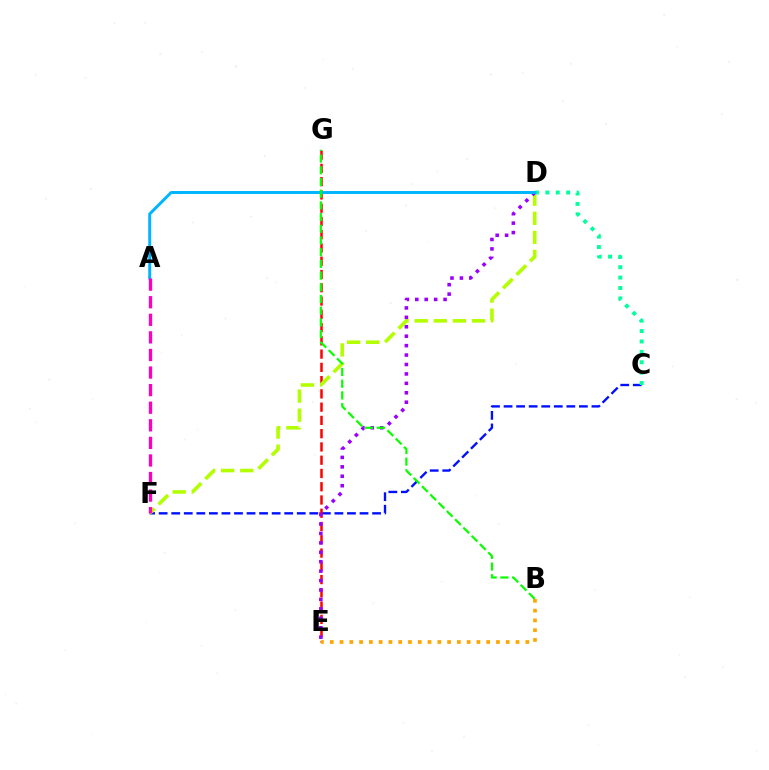{('C', 'F'): [{'color': '#0010ff', 'line_style': 'dashed', 'thickness': 1.71}], ('E', 'G'): [{'color': '#ff0000', 'line_style': 'dashed', 'thickness': 1.8}], ('D', 'F'): [{'color': '#b3ff00', 'line_style': 'dashed', 'thickness': 2.6}], ('C', 'D'): [{'color': '#00ff9d', 'line_style': 'dotted', 'thickness': 2.82}], ('B', 'E'): [{'color': '#ffa500', 'line_style': 'dotted', 'thickness': 2.66}], ('D', 'E'): [{'color': '#9b00ff', 'line_style': 'dotted', 'thickness': 2.56}], ('A', 'D'): [{'color': '#00b5ff', 'line_style': 'solid', 'thickness': 2.14}], ('A', 'F'): [{'color': '#ff00bd', 'line_style': 'dashed', 'thickness': 2.39}], ('B', 'G'): [{'color': '#08ff00', 'line_style': 'dashed', 'thickness': 1.59}]}